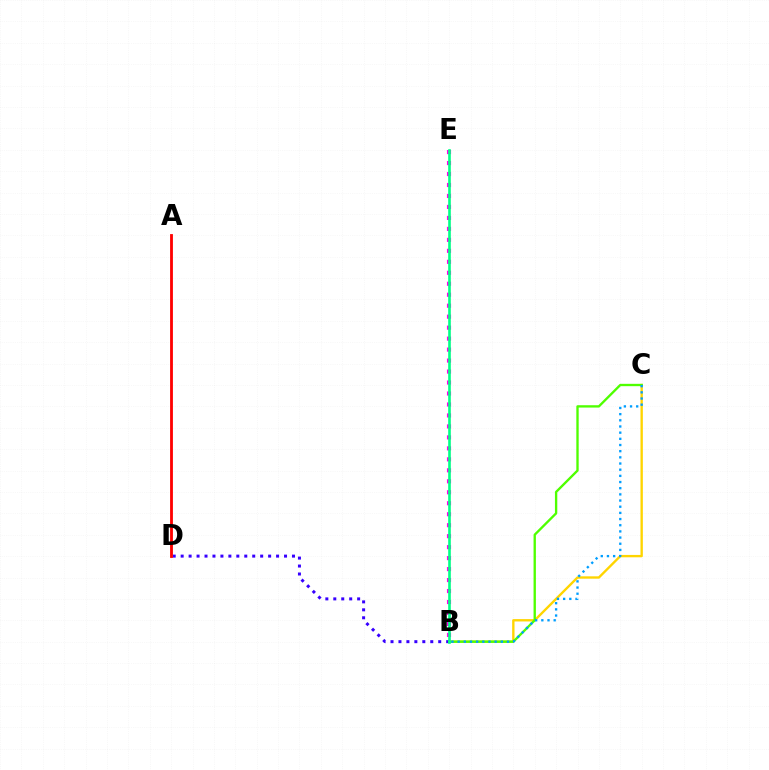{('B', 'C'): [{'color': '#ffd500', 'line_style': 'solid', 'thickness': 1.7}, {'color': '#4fff00', 'line_style': 'solid', 'thickness': 1.69}, {'color': '#009eff', 'line_style': 'dotted', 'thickness': 1.68}], ('B', 'D'): [{'color': '#3700ff', 'line_style': 'dotted', 'thickness': 2.16}], ('A', 'D'): [{'color': '#ff0000', 'line_style': 'solid', 'thickness': 2.03}], ('B', 'E'): [{'color': '#ff00ed', 'line_style': 'dotted', 'thickness': 2.98}, {'color': '#00ff86', 'line_style': 'solid', 'thickness': 1.89}]}